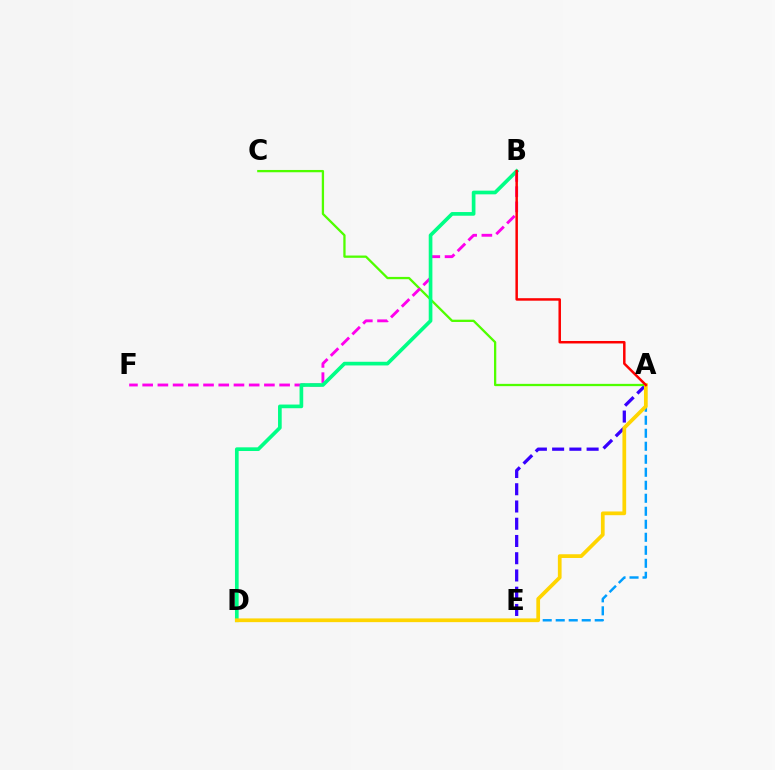{('A', 'E'): [{'color': '#3700ff', 'line_style': 'dashed', 'thickness': 2.34}, {'color': '#009eff', 'line_style': 'dashed', 'thickness': 1.77}], ('A', 'C'): [{'color': '#4fff00', 'line_style': 'solid', 'thickness': 1.65}], ('B', 'F'): [{'color': '#ff00ed', 'line_style': 'dashed', 'thickness': 2.07}], ('B', 'D'): [{'color': '#00ff86', 'line_style': 'solid', 'thickness': 2.65}], ('A', 'D'): [{'color': '#ffd500', 'line_style': 'solid', 'thickness': 2.68}], ('A', 'B'): [{'color': '#ff0000', 'line_style': 'solid', 'thickness': 1.79}]}